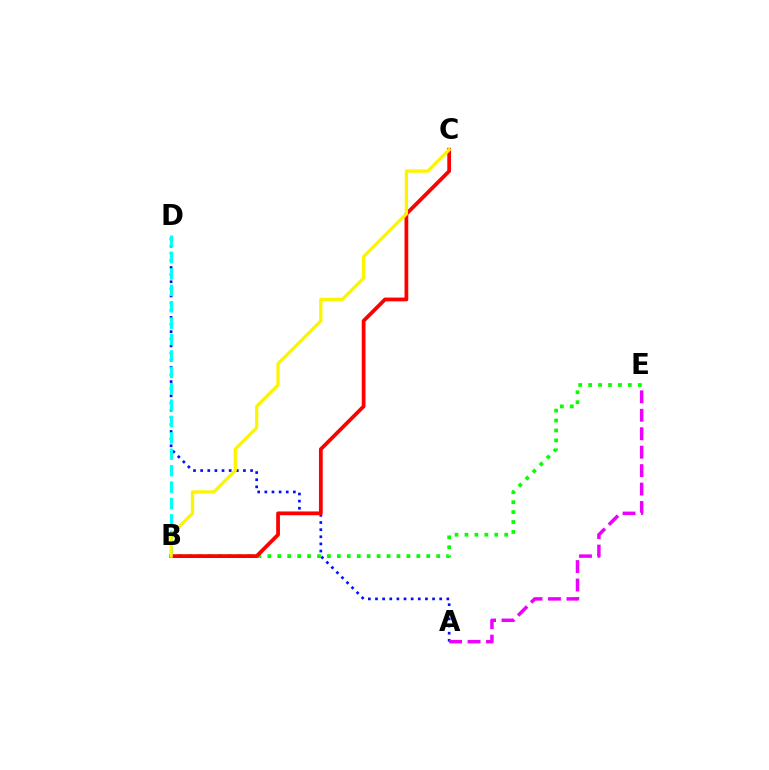{('A', 'D'): [{'color': '#0010ff', 'line_style': 'dotted', 'thickness': 1.94}], ('B', 'E'): [{'color': '#08ff00', 'line_style': 'dotted', 'thickness': 2.7}], ('B', 'D'): [{'color': '#00fff6', 'line_style': 'dashed', 'thickness': 2.23}], ('B', 'C'): [{'color': '#ff0000', 'line_style': 'solid', 'thickness': 2.71}, {'color': '#fcf500', 'line_style': 'solid', 'thickness': 2.36}], ('A', 'E'): [{'color': '#ee00ff', 'line_style': 'dashed', 'thickness': 2.51}]}